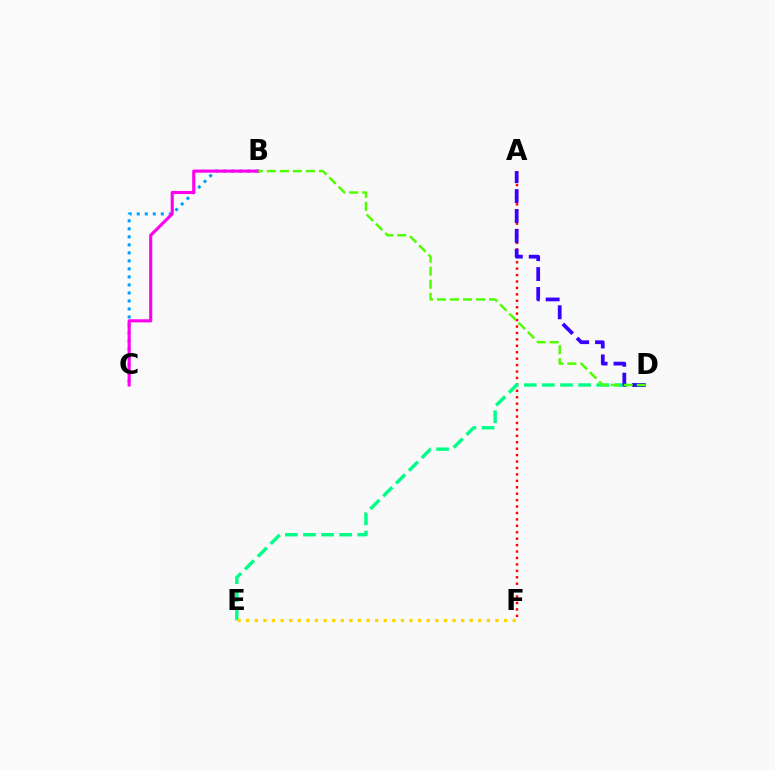{('A', 'F'): [{'color': '#ff0000', 'line_style': 'dotted', 'thickness': 1.75}], ('D', 'E'): [{'color': '#00ff86', 'line_style': 'dashed', 'thickness': 2.46}], ('A', 'D'): [{'color': '#3700ff', 'line_style': 'dashed', 'thickness': 2.7}], ('B', 'C'): [{'color': '#009eff', 'line_style': 'dotted', 'thickness': 2.18}, {'color': '#ff00ed', 'line_style': 'solid', 'thickness': 2.25}], ('E', 'F'): [{'color': '#ffd500', 'line_style': 'dotted', 'thickness': 2.34}], ('B', 'D'): [{'color': '#4fff00', 'line_style': 'dashed', 'thickness': 1.77}]}